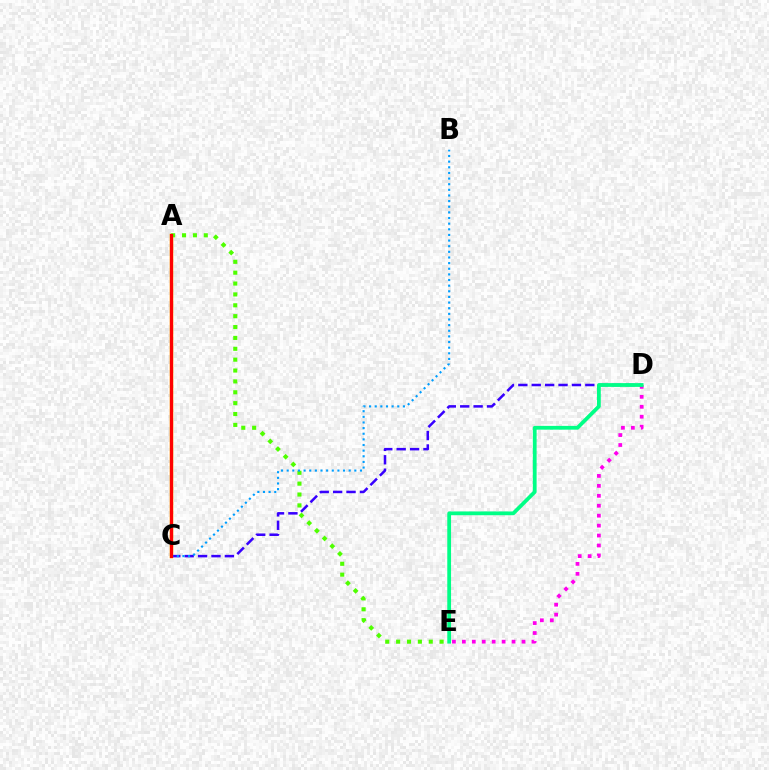{('A', 'C'): [{'color': '#ffd500', 'line_style': 'solid', 'thickness': 2.51}, {'color': '#ff0000', 'line_style': 'solid', 'thickness': 2.33}], ('A', 'E'): [{'color': '#4fff00', 'line_style': 'dotted', 'thickness': 2.95}], ('C', 'D'): [{'color': '#3700ff', 'line_style': 'dashed', 'thickness': 1.82}], ('B', 'C'): [{'color': '#009eff', 'line_style': 'dotted', 'thickness': 1.53}], ('D', 'E'): [{'color': '#ff00ed', 'line_style': 'dotted', 'thickness': 2.7}, {'color': '#00ff86', 'line_style': 'solid', 'thickness': 2.72}]}